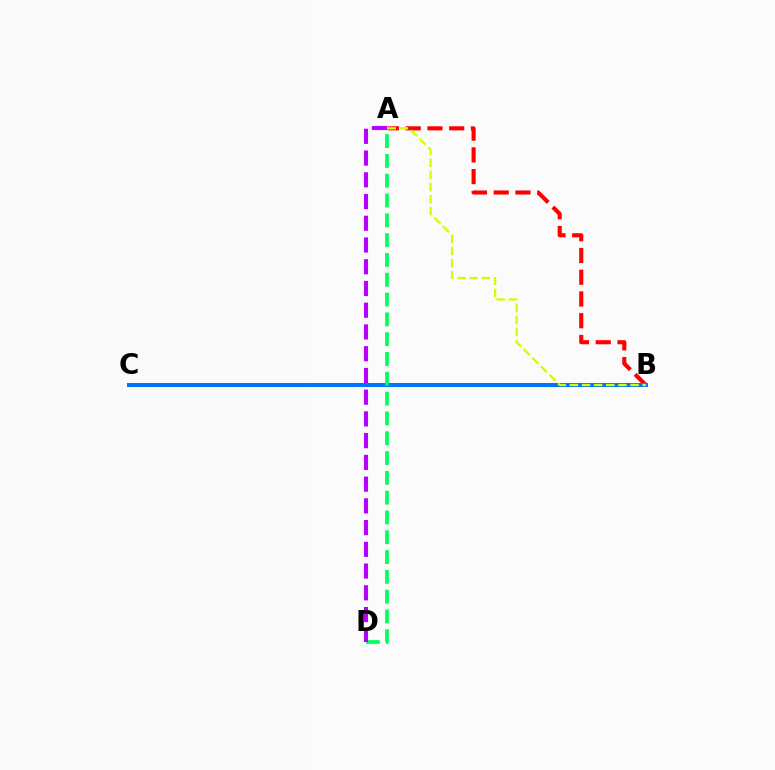{('A', 'B'): [{'color': '#ff0000', 'line_style': 'dashed', 'thickness': 2.95}, {'color': '#d1ff00', 'line_style': 'dashed', 'thickness': 1.65}], ('B', 'C'): [{'color': '#0074ff', 'line_style': 'solid', 'thickness': 2.88}], ('A', 'D'): [{'color': '#00ff5c', 'line_style': 'dashed', 'thickness': 2.69}, {'color': '#b900ff', 'line_style': 'dashed', 'thickness': 2.95}]}